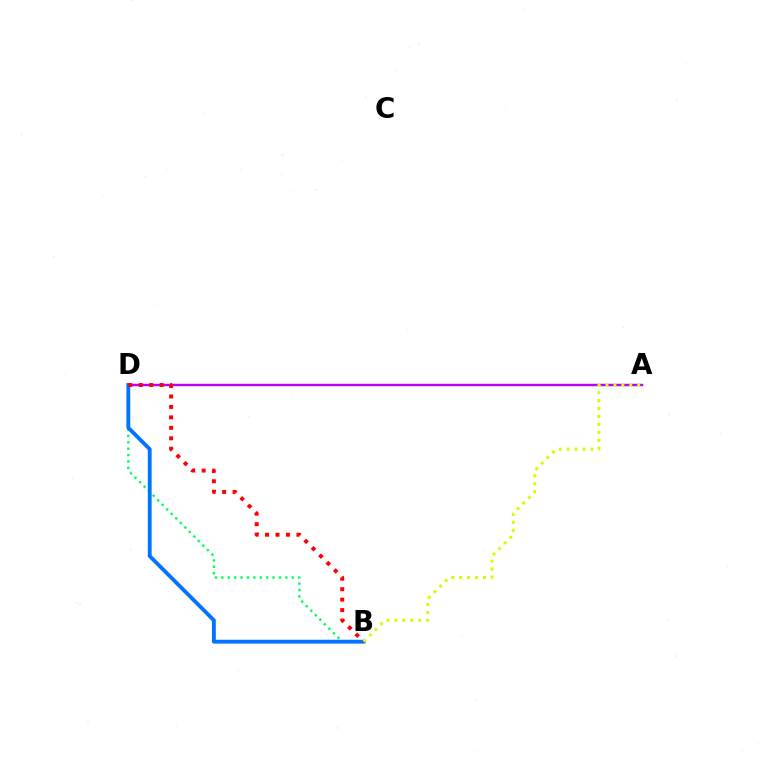{('B', 'D'): [{'color': '#00ff5c', 'line_style': 'dotted', 'thickness': 1.74}, {'color': '#0074ff', 'line_style': 'solid', 'thickness': 2.77}, {'color': '#ff0000', 'line_style': 'dotted', 'thickness': 2.84}], ('A', 'D'): [{'color': '#b900ff', 'line_style': 'solid', 'thickness': 1.75}], ('A', 'B'): [{'color': '#d1ff00', 'line_style': 'dotted', 'thickness': 2.15}]}